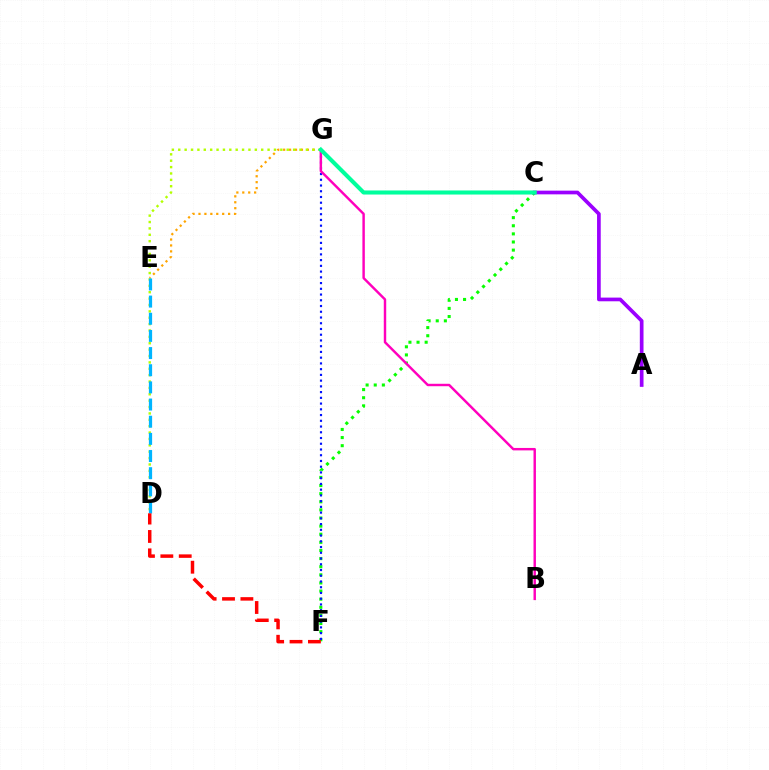{('C', 'F'): [{'color': '#08ff00', 'line_style': 'dotted', 'thickness': 2.21}], ('F', 'G'): [{'color': '#0010ff', 'line_style': 'dotted', 'thickness': 1.56}], ('E', 'G'): [{'color': '#ffa500', 'line_style': 'dotted', 'thickness': 1.61}], ('B', 'G'): [{'color': '#ff00bd', 'line_style': 'solid', 'thickness': 1.76}], ('D', 'G'): [{'color': '#b3ff00', 'line_style': 'dotted', 'thickness': 1.73}], ('D', 'E'): [{'color': '#00b5ff', 'line_style': 'dashed', 'thickness': 2.33}], ('D', 'F'): [{'color': '#ff0000', 'line_style': 'dashed', 'thickness': 2.5}], ('A', 'C'): [{'color': '#9b00ff', 'line_style': 'solid', 'thickness': 2.66}], ('C', 'G'): [{'color': '#00ff9d', 'line_style': 'solid', 'thickness': 2.93}]}